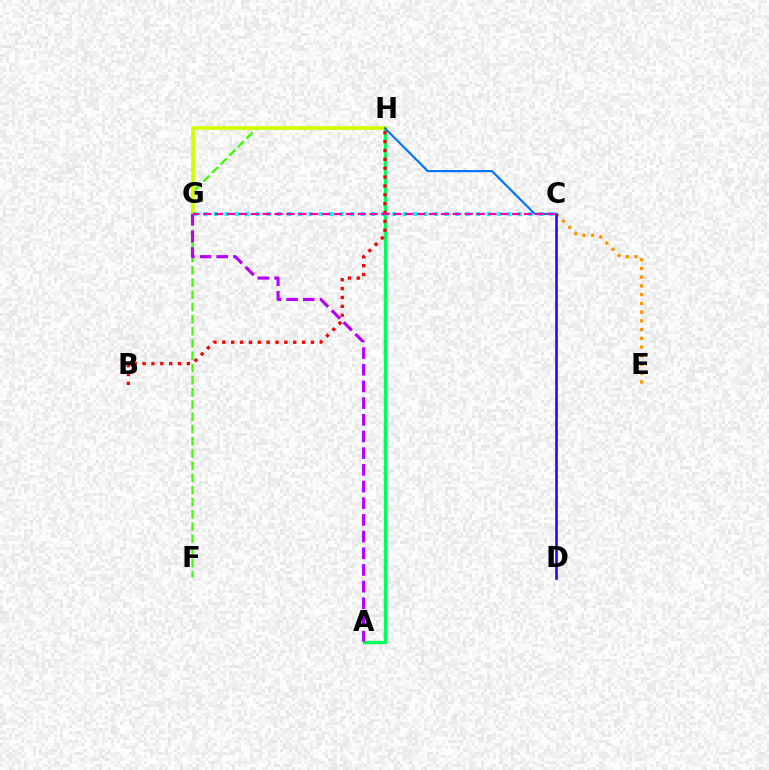{('C', 'E'): [{'color': '#ff9400', 'line_style': 'dotted', 'thickness': 2.37}], ('A', 'H'): [{'color': '#00ff5c', 'line_style': 'solid', 'thickness': 2.49}], ('F', 'H'): [{'color': '#3dff00', 'line_style': 'dashed', 'thickness': 1.66}], ('C', 'D'): [{'color': '#2500ff', 'line_style': 'solid', 'thickness': 1.84}], ('G', 'H'): [{'color': '#d1ff00', 'line_style': 'solid', 'thickness': 2.69}], ('C', 'G'): [{'color': '#00fff6', 'line_style': 'dotted', 'thickness': 2.85}, {'color': '#ff00ac', 'line_style': 'dashed', 'thickness': 1.61}], ('C', 'H'): [{'color': '#0074ff', 'line_style': 'solid', 'thickness': 1.55}], ('A', 'G'): [{'color': '#b900ff', 'line_style': 'dashed', 'thickness': 2.27}], ('B', 'H'): [{'color': '#ff0000', 'line_style': 'dotted', 'thickness': 2.41}]}